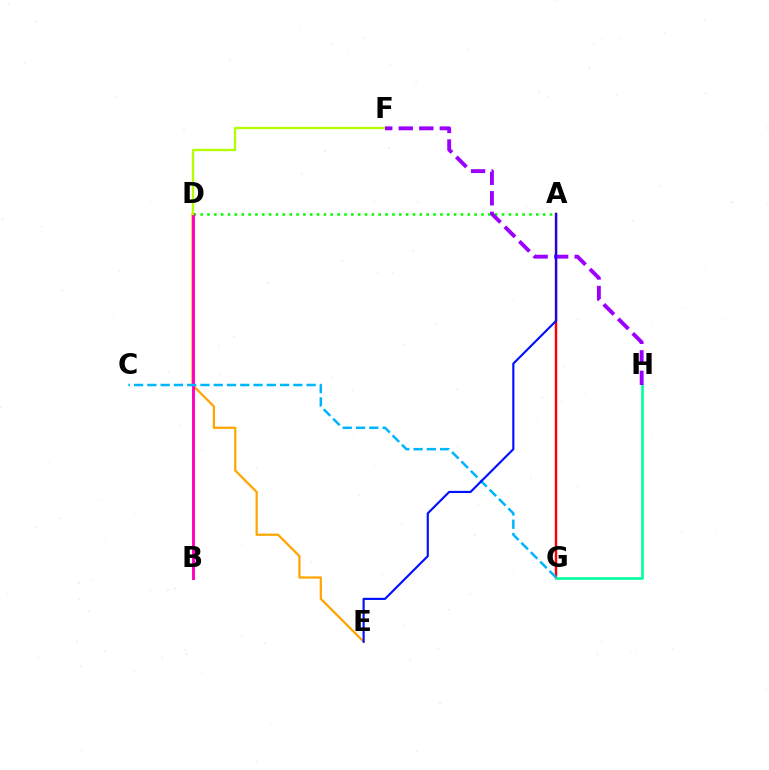{('D', 'E'): [{'color': '#ffa500', 'line_style': 'solid', 'thickness': 1.61}], ('A', 'D'): [{'color': '#08ff00', 'line_style': 'dotted', 'thickness': 1.86}], ('B', 'D'): [{'color': '#ff00bd', 'line_style': 'solid', 'thickness': 2.09}], ('A', 'G'): [{'color': '#ff0000', 'line_style': 'solid', 'thickness': 1.75}], ('G', 'H'): [{'color': '#00ff9d', 'line_style': 'solid', 'thickness': 1.89}], ('C', 'G'): [{'color': '#00b5ff', 'line_style': 'dashed', 'thickness': 1.8}], ('D', 'F'): [{'color': '#b3ff00', 'line_style': 'solid', 'thickness': 1.65}], ('F', 'H'): [{'color': '#9b00ff', 'line_style': 'dashed', 'thickness': 2.79}], ('A', 'E'): [{'color': '#0010ff', 'line_style': 'solid', 'thickness': 1.55}]}